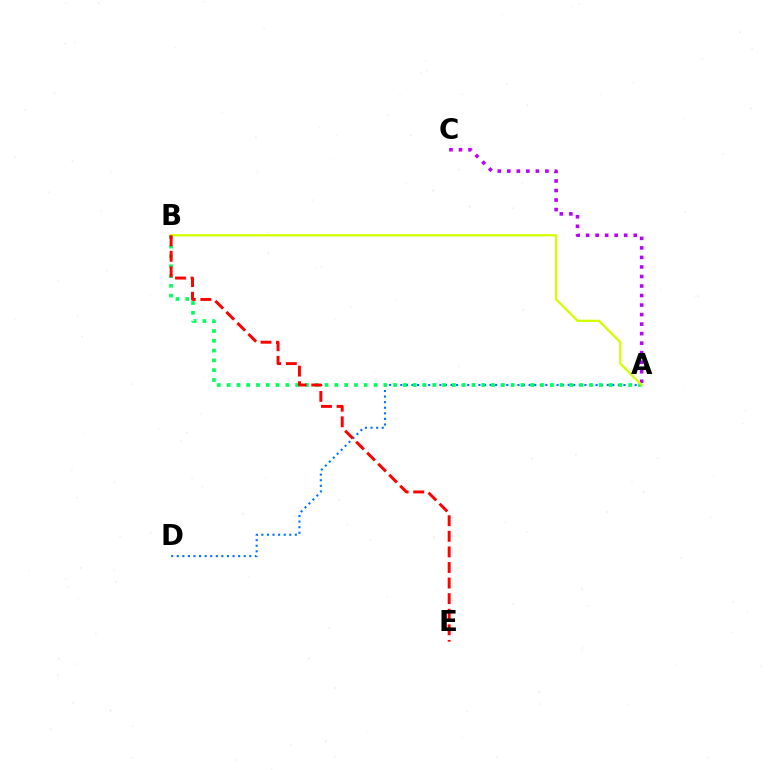{('A', 'C'): [{'color': '#b900ff', 'line_style': 'dotted', 'thickness': 2.59}], ('A', 'D'): [{'color': '#0074ff', 'line_style': 'dotted', 'thickness': 1.52}], ('A', 'B'): [{'color': '#00ff5c', 'line_style': 'dotted', 'thickness': 2.66}, {'color': '#d1ff00', 'line_style': 'solid', 'thickness': 1.64}], ('B', 'E'): [{'color': '#ff0000', 'line_style': 'dashed', 'thickness': 2.12}]}